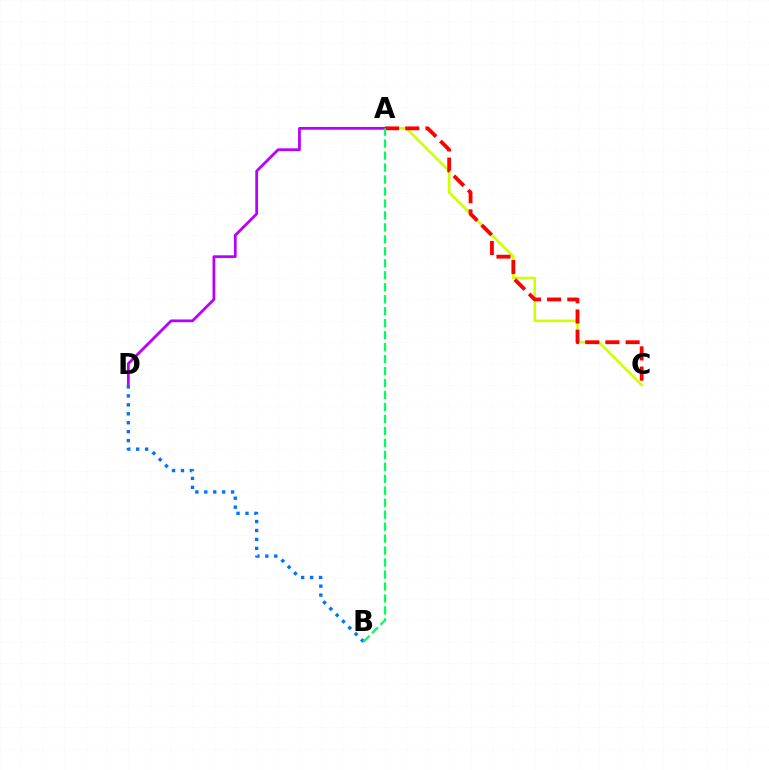{('A', 'C'): [{'color': '#d1ff00', 'line_style': 'solid', 'thickness': 1.88}, {'color': '#ff0000', 'line_style': 'dashed', 'thickness': 2.75}], ('A', 'D'): [{'color': '#b900ff', 'line_style': 'solid', 'thickness': 1.99}], ('B', 'D'): [{'color': '#0074ff', 'line_style': 'dotted', 'thickness': 2.43}], ('A', 'B'): [{'color': '#00ff5c', 'line_style': 'dashed', 'thickness': 1.63}]}